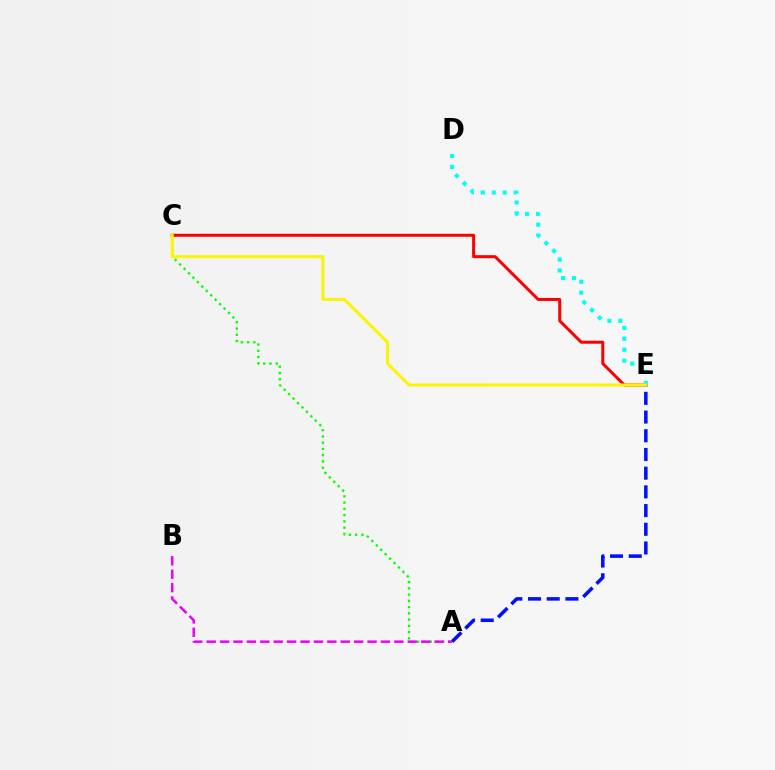{('A', 'E'): [{'color': '#0010ff', 'line_style': 'dashed', 'thickness': 2.54}], ('C', 'E'): [{'color': '#ff0000', 'line_style': 'solid', 'thickness': 2.17}, {'color': '#fcf500', 'line_style': 'solid', 'thickness': 2.17}], ('A', 'C'): [{'color': '#08ff00', 'line_style': 'dotted', 'thickness': 1.7}], ('D', 'E'): [{'color': '#00fff6', 'line_style': 'dotted', 'thickness': 2.97}], ('A', 'B'): [{'color': '#ee00ff', 'line_style': 'dashed', 'thickness': 1.82}]}